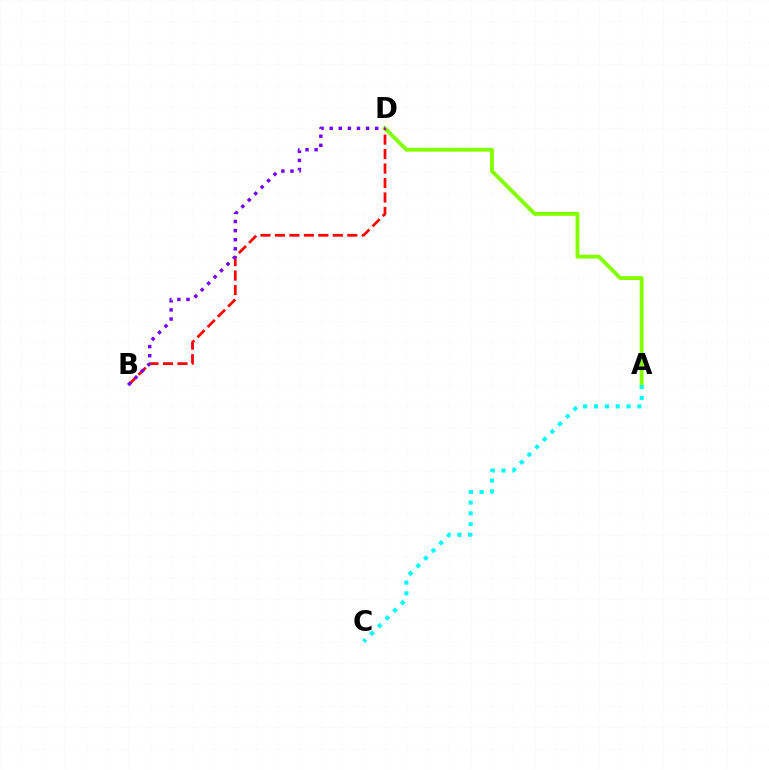{('A', 'D'): [{'color': '#84ff00', 'line_style': 'solid', 'thickness': 2.78}], ('B', 'D'): [{'color': '#ff0000', 'line_style': 'dashed', 'thickness': 1.97}, {'color': '#7200ff', 'line_style': 'dotted', 'thickness': 2.48}], ('A', 'C'): [{'color': '#00fff6', 'line_style': 'dotted', 'thickness': 2.94}]}